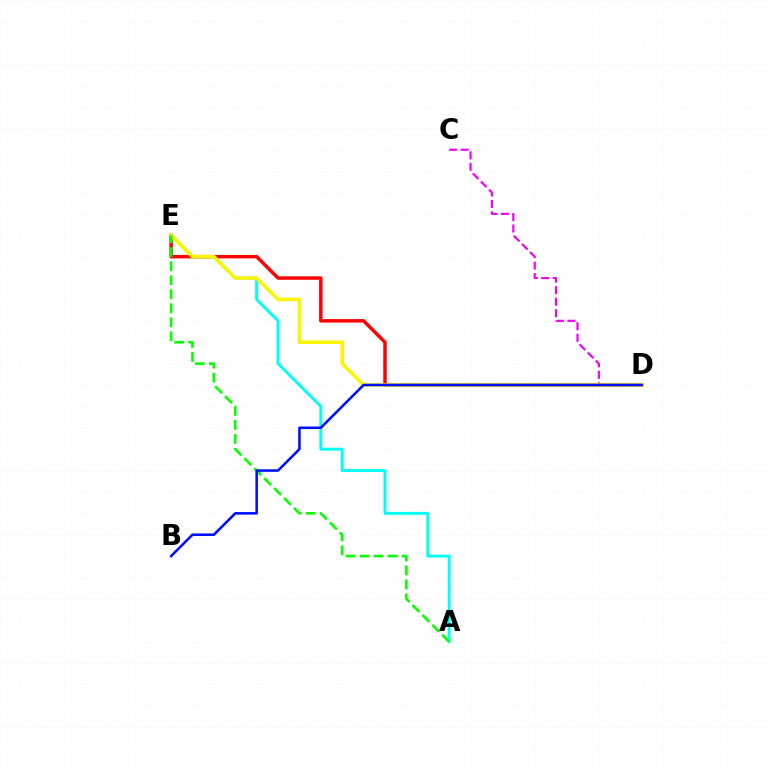{('C', 'D'): [{'color': '#ee00ff', 'line_style': 'dashed', 'thickness': 1.56}], ('D', 'E'): [{'color': '#ff0000', 'line_style': 'solid', 'thickness': 2.48}, {'color': '#fcf500', 'line_style': 'solid', 'thickness': 2.56}], ('A', 'E'): [{'color': '#00fff6', 'line_style': 'solid', 'thickness': 2.12}, {'color': '#08ff00', 'line_style': 'dashed', 'thickness': 1.91}], ('B', 'D'): [{'color': '#0010ff', 'line_style': 'solid', 'thickness': 1.84}]}